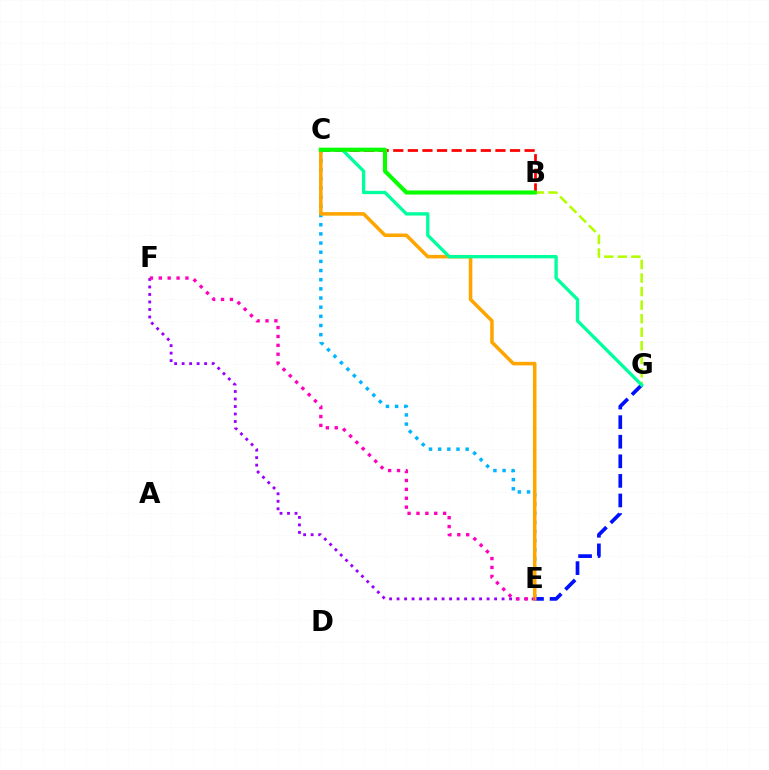{('B', 'C'): [{'color': '#ff0000', 'line_style': 'dashed', 'thickness': 1.98}, {'color': '#08ff00', 'line_style': 'solid', 'thickness': 2.96}], ('E', 'F'): [{'color': '#9b00ff', 'line_style': 'dotted', 'thickness': 2.04}, {'color': '#ff00bd', 'line_style': 'dotted', 'thickness': 2.42}], ('E', 'G'): [{'color': '#0010ff', 'line_style': 'dashed', 'thickness': 2.66}], ('B', 'G'): [{'color': '#b3ff00', 'line_style': 'dashed', 'thickness': 1.84}], ('C', 'E'): [{'color': '#00b5ff', 'line_style': 'dotted', 'thickness': 2.49}, {'color': '#ffa500', 'line_style': 'solid', 'thickness': 2.55}], ('C', 'G'): [{'color': '#00ff9d', 'line_style': 'solid', 'thickness': 2.4}]}